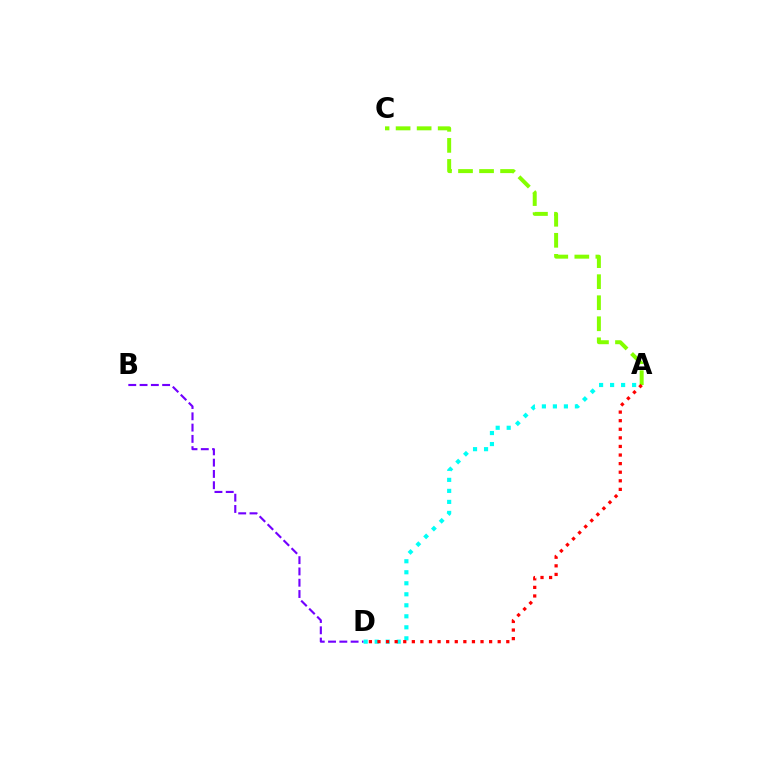{('B', 'D'): [{'color': '#7200ff', 'line_style': 'dashed', 'thickness': 1.53}], ('A', 'C'): [{'color': '#84ff00', 'line_style': 'dashed', 'thickness': 2.86}], ('A', 'D'): [{'color': '#00fff6', 'line_style': 'dotted', 'thickness': 2.99}, {'color': '#ff0000', 'line_style': 'dotted', 'thickness': 2.33}]}